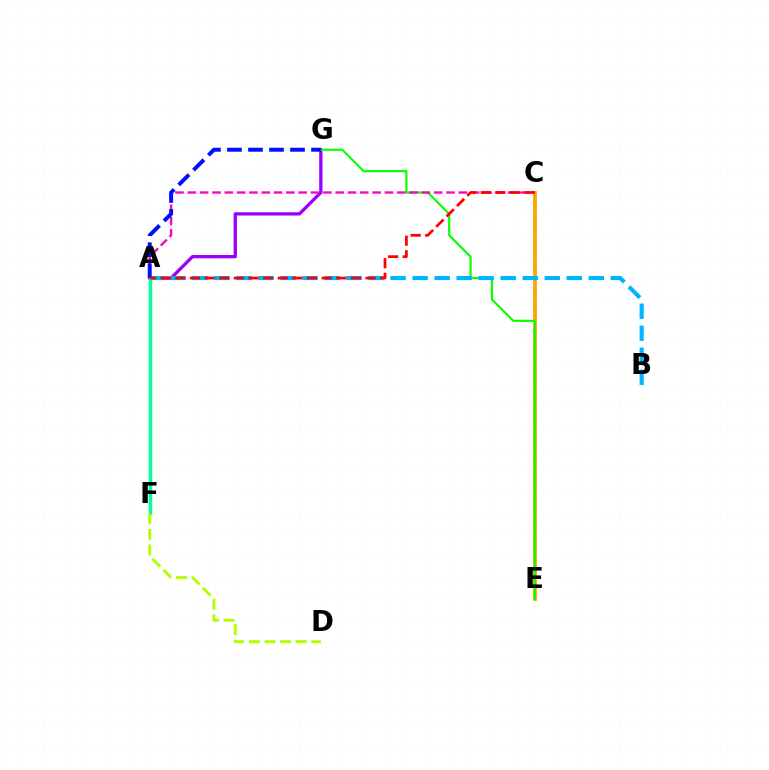{('C', 'E'): [{'color': '#ffa500', 'line_style': 'solid', 'thickness': 2.71}], ('A', 'G'): [{'color': '#9b00ff', 'line_style': 'solid', 'thickness': 2.37}, {'color': '#0010ff', 'line_style': 'dashed', 'thickness': 2.86}], ('E', 'G'): [{'color': '#08ff00', 'line_style': 'solid', 'thickness': 1.55}], ('A', 'B'): [{'color': '#00b5ff', 'line_style': 'dashed', 'thickness': 2.99}], ('A', 'F'): [{'color': '#00ff9d', 'line_style': 'solid', 'thickness': 2.5}], ('D', 'F'): [{'color': '#b3ff00', 'line_style': 'dashed', 'thickness': 2.12}], ('A', 'C'): [{'color': '#ff00bd', 'line_style': 'dashed', 'thickness': 1.67}, {'color': '#ff0000', 'line_style': 'dashed', 'thickness': 1.99}]}